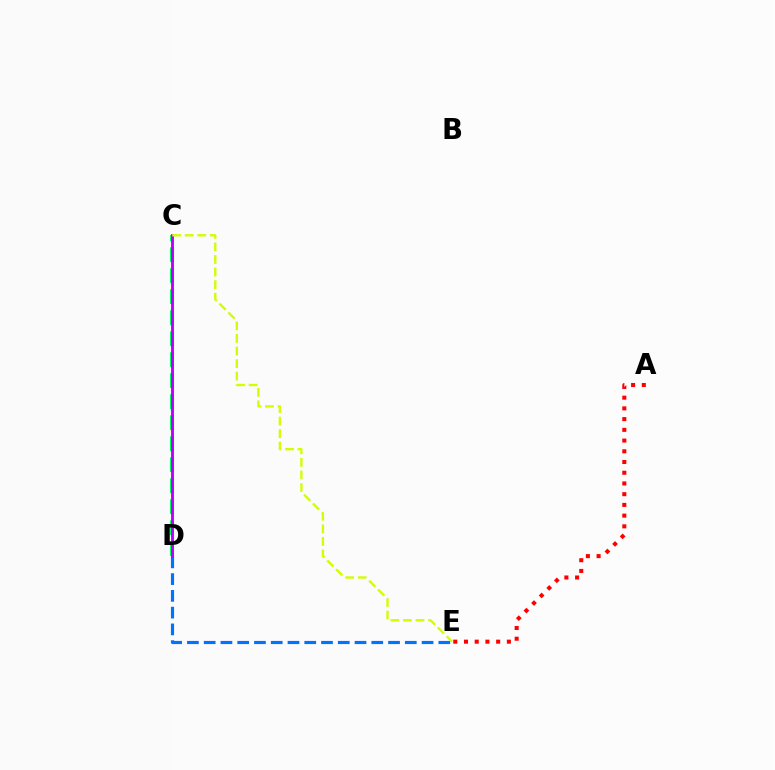{('A', 'E'): [{'color': '#ff0000', 'line_style': 'dotted', 'thickness': 2.91}], ('D', 'E'): [{'color': '#0074ff', 'line_style': 'dashed', 'thickness': 2.28}], ('C', 'D'): [{'color': '#00ff5c', 'line_style': 'dashed', 'thickness': 2.85}, {'color': '#b900ff', 'line_style': 'solid', 'thickness': 2.06}], ('C', 'E'): [{'color': '#d1ff00', 'line_style': 'dashed', 'thickness': 1.71}]}